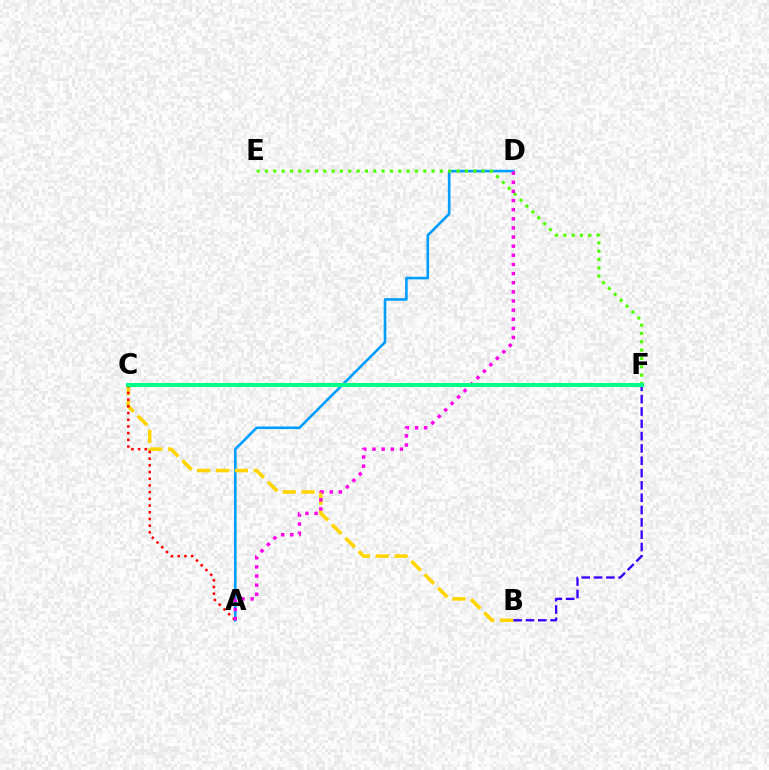{('A', 'D'): [{'color': '#009eff', 'line_style': 'solid', 'thickness': 1.89}, {'color': '#ff00ed', 'line_style': 'dotted', 'thickness': 2.48}], ('E', 'F'): [{'color': '#4fff00', 'line_style': 'dotted', 'thickness': 2.26}], ('B', 'C'): [{'color': '#ffd500', 'line_style': 'dashed', 'thickness': 2.57}], ('A', 'C'): [{'color': '#ff0000', 'line_style': 'dotted', 'thickness': 1.82}], ('B', 'F'): [{'color': '#3700ff', 'line_style': 'dashed', 'thickness': 1.67}], ('C', 'F'): [{'color': '#00ff86', 'line_style': 'solid', 'thickness': 2.9}]}